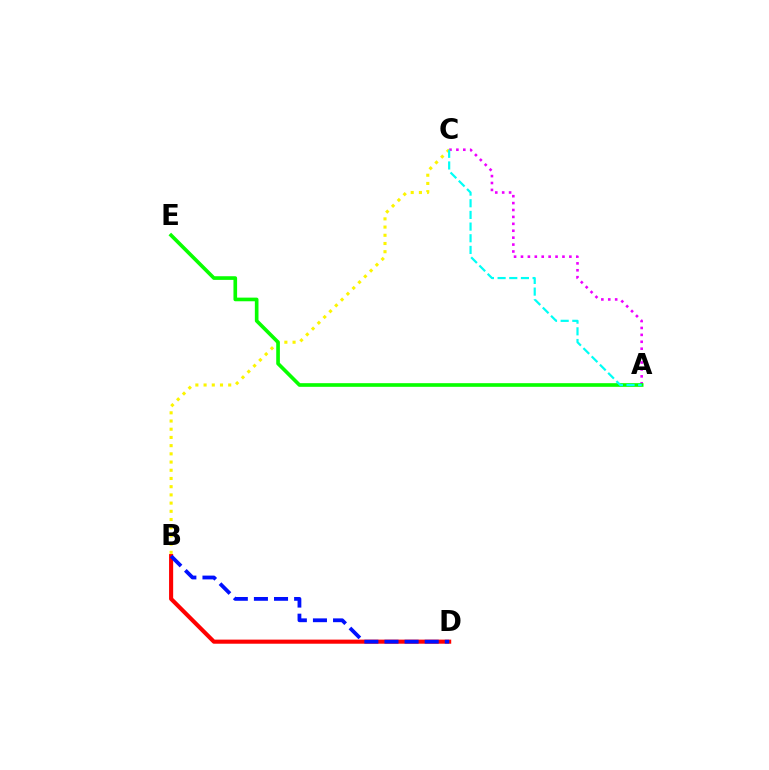{('B', 'C'): [{'color': '#fcf500', 'line_style': 'dotted', 'thickness': 2.23}], ('B', 'D'): [{'color': '#ff0000', 'line_style': 'solid', 'thickness': 2.95}, {'color': '#0010ff', 'line_style': 'dashed', 'thickness': 2.73}], ('A', 'C'): [{'color': '#ee00ff', 'line_style': 'dotted', 'thickness': 1.88}, {'color': '#00fff6', 'line_style': 'dashed', 'thickness': 1.58}], ('A', 'E'): [{'color': '#08ff00', 'line_style': 'solid', 'thickness': 2.63}]}